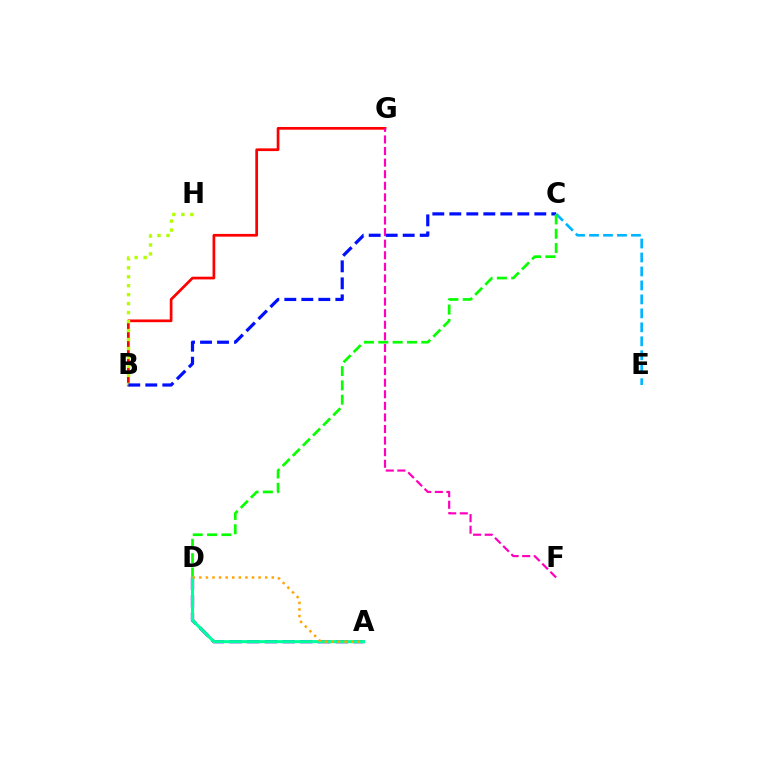{('B', 'G'): [{'color': '#ff0000', 'line_style': 'solid', 'thickness': 1.96}], ('B', 'H'): [{'color': '#b3ff00', 'line_style': 'dotted', 'thickness': 2.44}], ('A', 'D'): [{'color': '#9b00ff', 'line_style': 'dashed', 'thickness': 2.41}, {'color': '#00ff9d', 'line_style': 'solid', 'thickness': 2.24}, {'color': '#ffa500', 'line_style': 'dotted', 'thickness': 1.79}], ('B', 'C'): [{'color': '#0010ff', 'line_style': 'dashed', 'thickness': 2.31}], ('C', 'E'): [{'color': '#00b5ff', 'line_style': 'dashed', 'thickness': 1.9}], ('F', 'G'): [{'color': '#ff00bd', 'line_style': 'dashed', 'thickness': 1.57}], ('C', 'D'): [{'color': '#08ff00', 'line_style': 'dashed', 'thickness': 1.95}]}